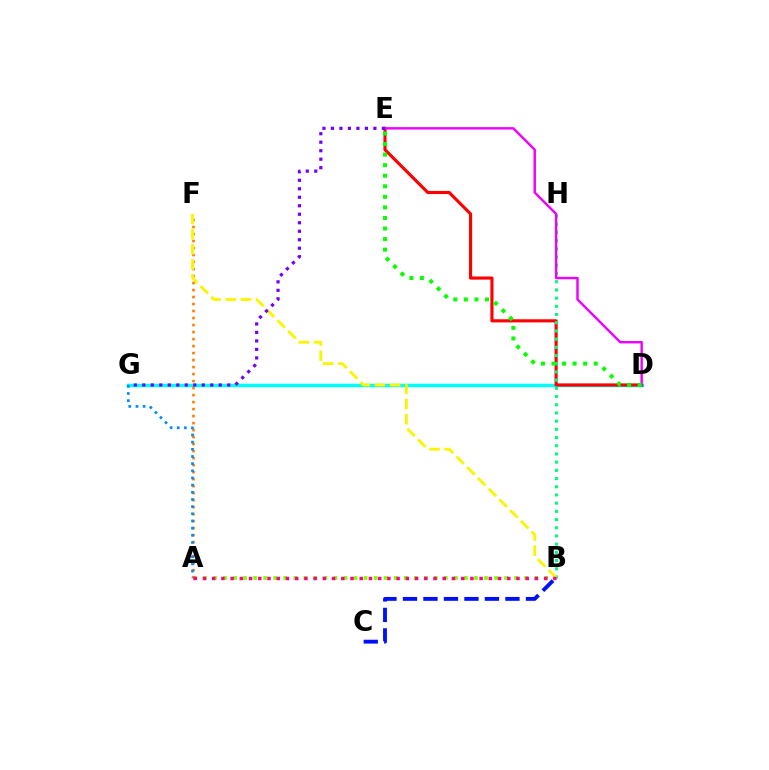{('D', 'G'): [{'color': '#00fff6', 'line_style': 'solid', 'thickness': 2.52}], ('D', 'E'): [{'color': '#ff0000', 'line_style': 'solid', 'thickness': 2.25}, {'color': '#ee00ff', 'line_style': 'solid', 'thickness': 1.74}, {'color': '#08ff00', 'line_style': 'dotted', 'thickness': 2.87}], ('B', 'H'): [{'color': '#00ff74', 'line_style': 'dotted', 'thickness': 2.23}], ('A', 'B'): [{'color': '#84ff00', 'line_style': 'dotted', 'thickness': 2.73}, {'color': '#ff0094', 'line_style': 'dotted', 'thickness': 2.51}], ('A', 'F'): [{'color': '#ff7c00', 'line_style': 'dotted', 'thickness': 1.9}], ('B', 'C'): [{'color': '#0010ff', 'line_style': 'dashed', 'thickness': 2.78}], ('B', 'F'): [{'color': '#fcf500', 'line_style': 'dashed', 'thickness': 2.06}], ('E', 'G'): [{'color': '#7200ff', 'line_style': 'dotted', 'thickness': 2.31}], ('A', 'G'): [{'color': '#008cff', 'line_style': 'dotted', 'thickness': 1.95}]}